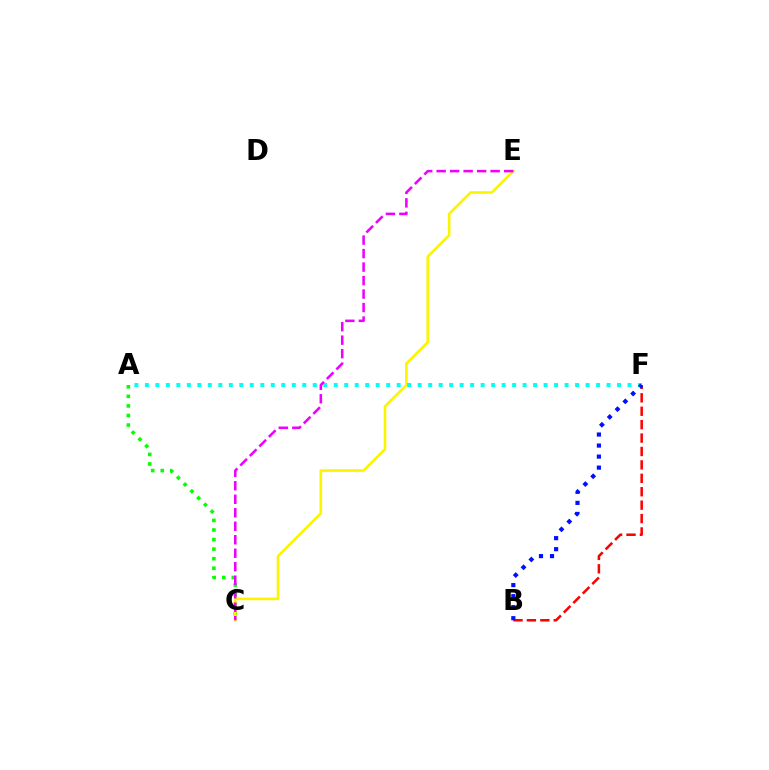{('A', 'C'): [{'color': '#08ff00', 'line_style': 'dotted', 'thickness': 2.6}], ('C', 'E'): [{'color': '#fcf500', 'line_style': 'solid', 'thickness': 1.9}, {'color': '#ee00ff', 'line_style': 'dashed', 'thickness': 1.83}], ('A', 'F'): [{'color': '#00fff6', 'line_style': 'dotted', 'thickness': 2.85}], ('B', 'F'): [{'color': '#ff0000', 'line_style': 'dashed', 'thickness': 1.82}, {'color': '#0010ff', 'line_style': 'dotted', 'thickness': 3.0}]}